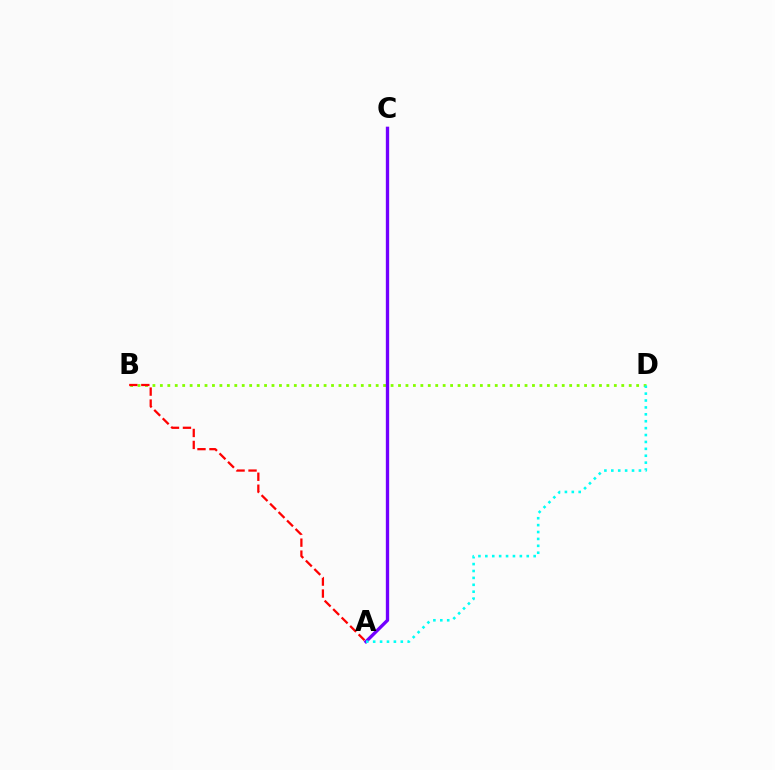{('B', 'D'): [{'color': '#84ff00', 'line_style': 'dotted', 'thickness': 2.02}], ('A', 'C'): [{'color': '#7200ff', 'line_style': 'solid', 'thickness': 2.39}], ('A', 'D'): [{'color': '#00fff6', 'line_style': 'dotted', 'thickness': 1.88}], ('A', 'B'): [{'color': '#ff0000', 'line_style': 'dashed', 'thickness': 1.63}]}